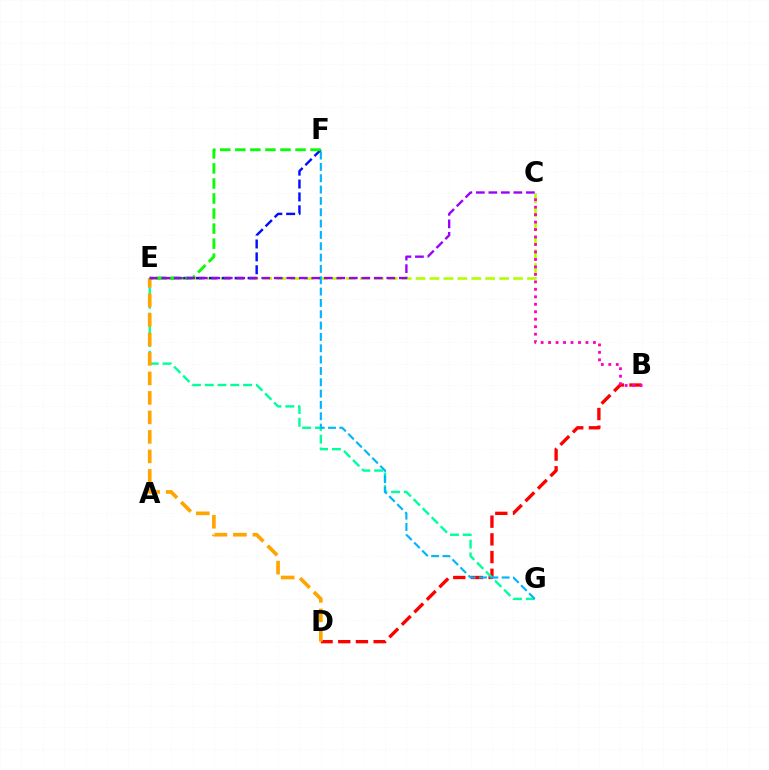{('B', 'D'): [{'color': '#ff0000', 'line_style': 'dashed', 'thickness': 2.4}], ('E', 'G'): [{'color': '#00ff9d', 'line_style': 'dashed', 'thickness': 1.73}], ('C', 'E'): [{'color': '#b3ff00', 'line_style': 'dashed', 'thickness': 1.89}, {'color': '#9b00ff', 'line_style': 'dashed', 'thickness': 1.7}], ('B', 'C'): [{'color': '#ff00bd', 'line_style': 'dotted', 'thickness': 2.03}], ('D', 'E'): [{'color': '#ffa500', 'line_style': 'dashed', 'thickness': 2.65}], ('F', 'G'): [{'color': '#00b5ff', 'line_style': 'dashed', 'thickness': 1.54}], ('E', 'F'): [{'color': '#0010ff', 'line_style': 'dashed', 'thickness': 1.75}, {'color': '#08ff00', 'line_style': 'dashed', 'thickness': 2.04}]}